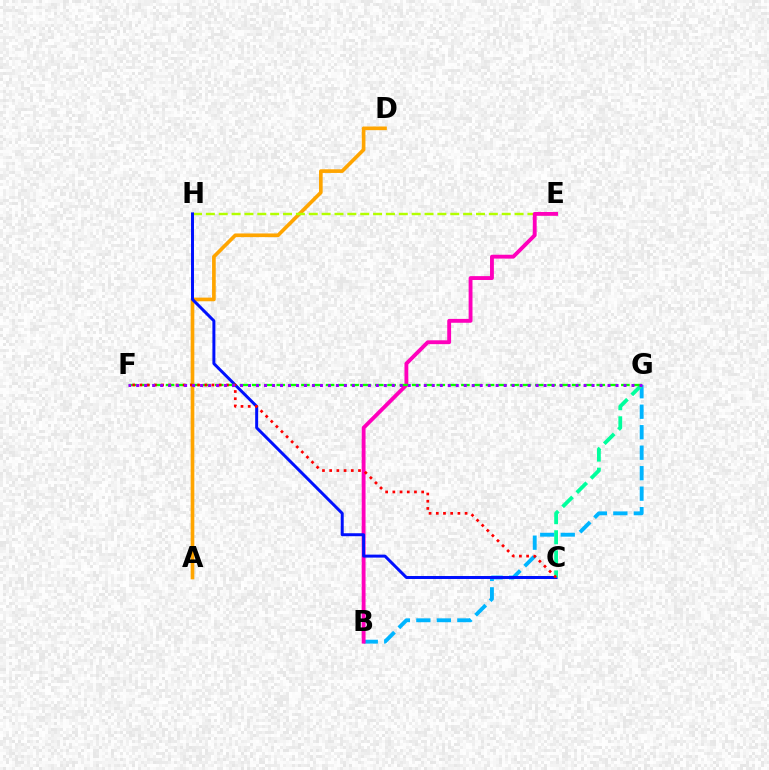{('A', 'D'): [{'color': '#ffa500', 'line_style': 'solid', 'thickness': 2.63}], ('E', 'H'): [{'color': '#b3ff00', 'line_style': 'dashed', 'thickness': 1.75}], ('B', 'G'): [{'color': '#00b5ff', 'line_style': 'dashed', 'thickness': 2.78}], ('B', 'E'): [{'color': '#ff00bd', 'line_style': 'solid', 'thickness': 2.78}], ('C', 'H'): [{'color': '#0010ff', 'line_style': 'solid', 'thickness': 2.14}], ('C', 'G'): [{'color': '#00ff9d', 'line_style': 'dashed', 'thickness': 2.73}], ('F', 'G'): [{'color': '#08ff00', 'line_style': 'dashed', 'thickness': 1.67}, {'color': '#9b00ff', 'line_style': 'dotted', 'thickness': 2.17}], ('C', 'F'): [{'color': '#ff0000', 'line_style': 'dotted', 'thickness': 1.96}]}